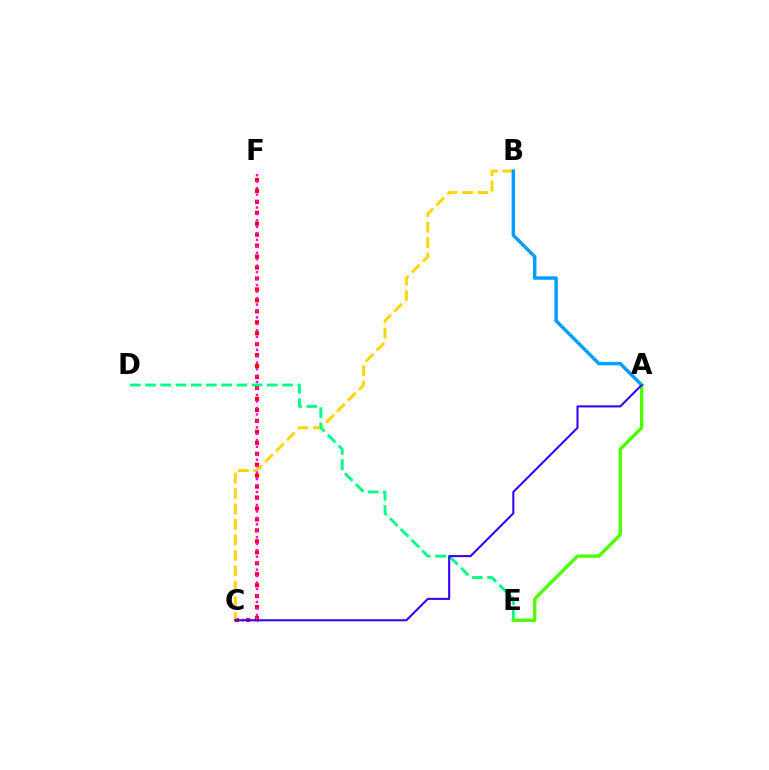{('C', 'F'): [{'color': '#ff0000', 'line_style': 'dotted', 'thickness': 2.98}, {'color': '#ff00ed', 'line_style': 'dotted', 'thickness': 1.76}], ('B', 'C'): [{'color': '#ffd500', 'line_style': 'dashed', 'thickness': 2.1}], ('A', 'B'): [{'color': '#009eff', 'line_style': 'solid', 'thickness': 2.47}], ('D', 'E'): [{'color': '#00ff86', 'line_style': 'dashed', 'thickness': 2.07}], ('A', 'E'): [{'color': '#4fff00', 'line_style': 'solid', 'thickness': 2.4}], ('A', 'C'): [{'color': '#3700ff', 'line_style': 'solid', 'thickness': 1.5}]}